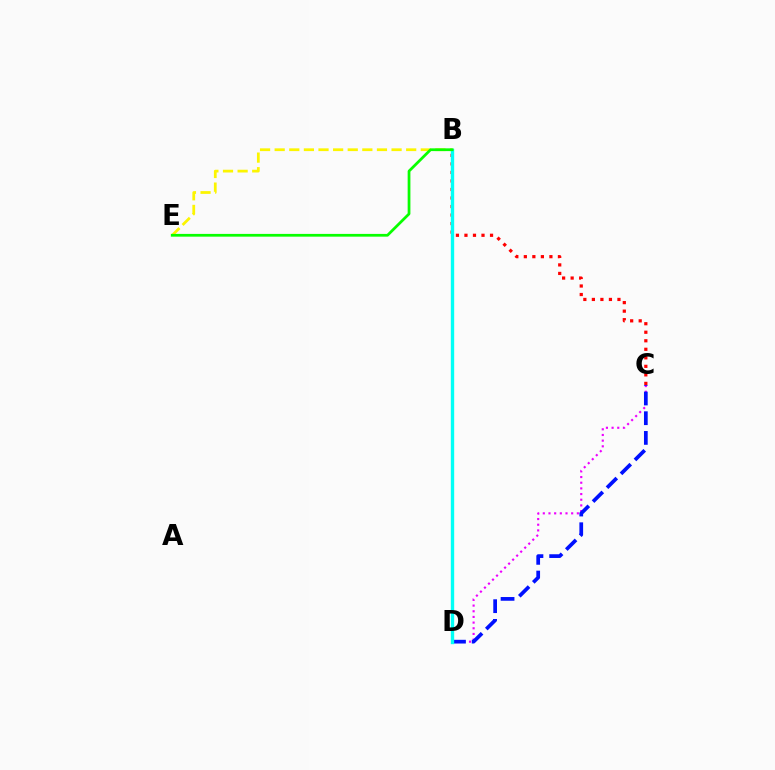{('C', 'D'): [{'color': '#ee00ff', 'line_style': 'dotted', 'thickness': 1.54}, {'color': '#0010ff', 'line_style': 'dashed', 'thickness': 2.68}], ('B', 'C'): [{'color': '#ff0000', 'line_style': 'dotted', 'thickness': 2.32}], ('B', 'E'): [{'color': '#fcf500', 'line_style': 'dashed', 'thickness': 1.99}, {'color': '#08ff00', 'line_style': 'solid', 'thickness': 1.98}], ('B', 'D'): [{'color': '#00fff6', 'line_style': 'solid', 'thickness': 2.42}]}